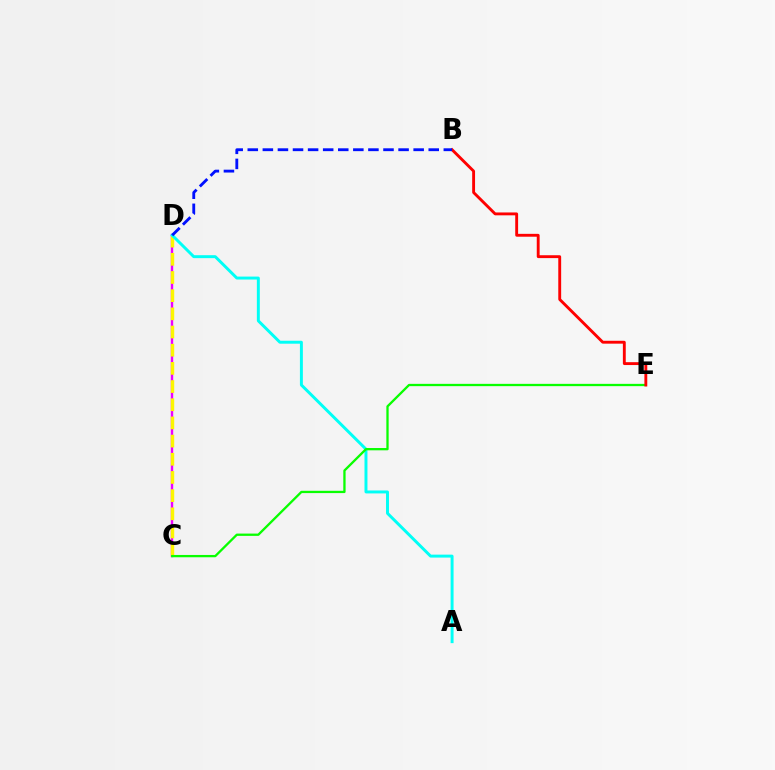{('C', 'D'): [{'color': '#ee00ff', 'line_style': 'solid', 'thickness': 1.73}, {'color': '#fcf500', 'line_style': 'dashed', 'thickness': 2.47}], ('A', 'D'): [{'color': '#00fff6', 'line_style': 'solid', 'thickness': 2.12}], ('C', 'E'): [{'color': '#08ff00', 'line_style': 'solid', 'thickness': 1.65}], ('B', 'E'): [{'color': '#ff0000', 'line_style': 'solid', 'thickness': 2.07}], ('B', 'D'): [{'color': '#0010ff', 'line_style': 'dashed', 'thickness': 2.05}]}